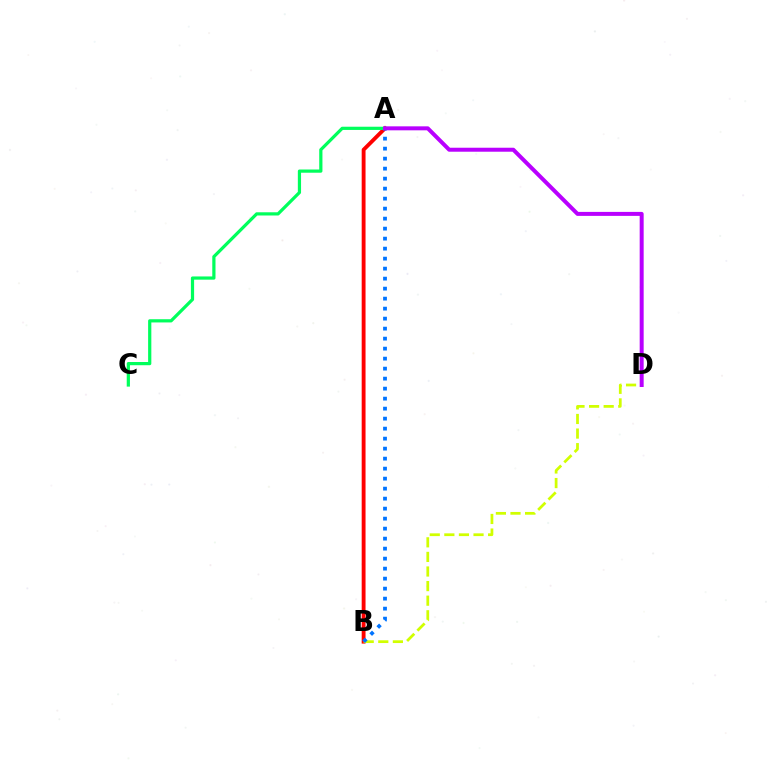{('A', 'B'): [{'color': '#ff0000', 'line_style': 'solid', 'thickness': 2.78}, {'color': '#0074ff', 'line_style': 'dotted', 'thickness': 2.72}], ('B', 'D'): [{'color': '#d1ff00', 'line_style': 'dashed', 'thickness': 1.98}], ('A', 'C'): [{'color': '#00ff5c', 'line_style': 'solid', 'thickness': 2.32}], ('A', 'D'): [{'color': '#b900ff', 'line_style': 'solid', 'thickness': 2.87}]}